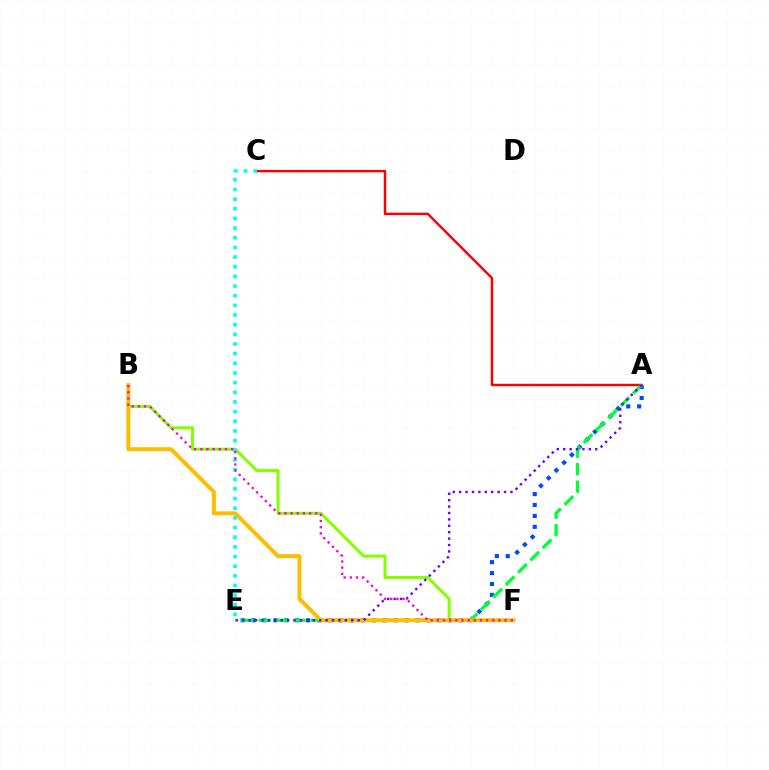{('B', 'F'): [{'color': '#84ff00', 'line_style': 'solid', 'thickness': 2.19}, {'color': '#ffbd00', 'line_style': 'solid', 'thickness': 2.86}, {'color': '#ff00cf', 'line_style': 'dotted', 'thickness': 1.67}], ('A', 'E'): [{'color': '#004bff', 'line_style': 'dotted', 'thickness': 2.97}, {'color': '#00ff39', 'line_style': 'dashed', 'thickness': 2.37}, {'color': '#7200ff', 'line_style': 'dotted', 'thickness': 1.74}], ('A', 'C'): [{'color': '#ff0000', 'line_style': 'solid', 'thickness': 1.75}], ('C', 'E'): [{'color': '#00fff6', 'line_style': 'dotted', 'thickness': 2.62}]}